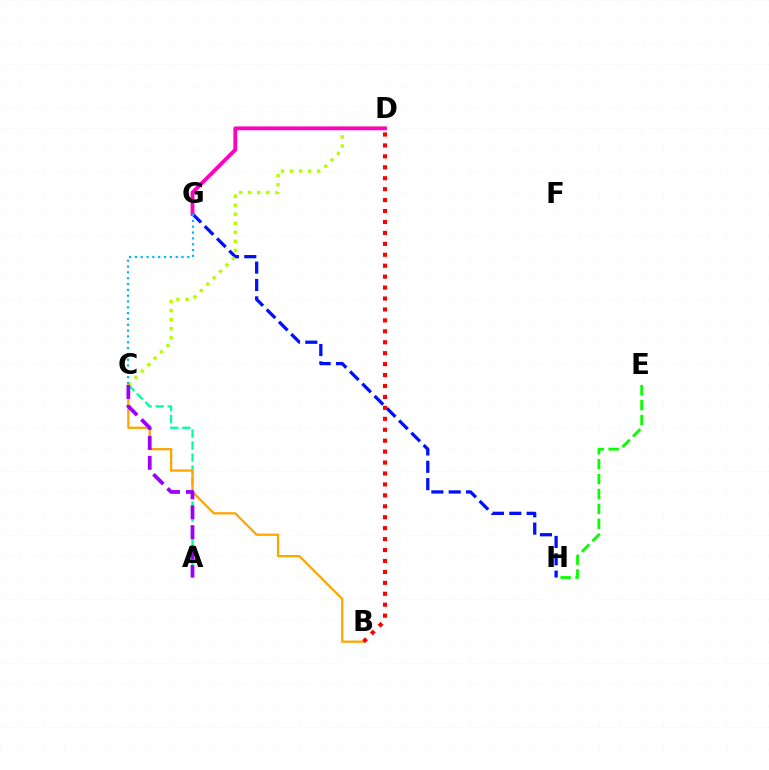{('E', 'H'): [{'color': '#08ff00', 'line_style': 'dashed', 'thickness': 2.02}], ('G', 'H'): [{'color': '#0010ff', 'line_style': 'dashed', 'thickness': 2.36}], ('A', 'C'): [{'color': '#00ff9d', 'line_style': 'dashed', 'thickness': 1.63}, {'color': '#9b00ff', 'line_style': 'dashed', 'thickness': 2.71}], ('C', 'D'): [{'color': '#b3ff00', 'line_style': 'dotted', 'thickness': 2.45}], ('D', 'G'): [{'color': '#ff00bd', 'line_style': 'solid', 'thickness': 2.74}], ('B', 'C'): [{'color': '#ffa500', 'line_style': 'solid', 'thickness': 1.63}], ('C', 'G'): [{'color': '#00b5ff', 'line_style': 'dotted', 'thickness': 1.58}], ('B', 'D'): [{'color': '#ff0000', 'line_style': 'dotted', 'thickness': 2.97}]}